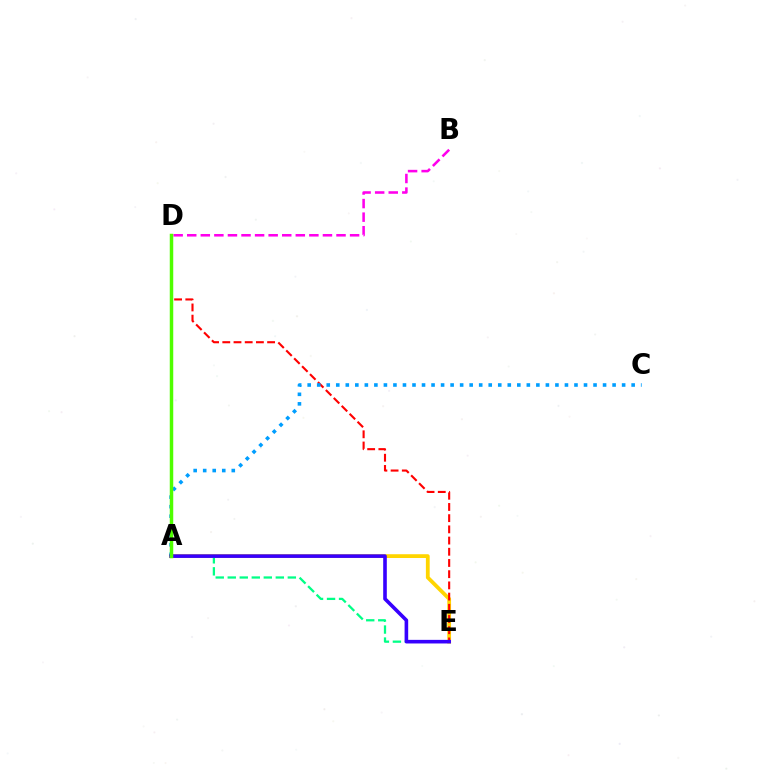{('A', 'E'): [{'color': '#ffd500', 'line_style': 'solid', 'thickness': 2.73}, {'color': '#00ff86', 'line_style': 'dashed', 'thickness': 1.63}, {'color': '#3700ff', 'line_style': 'solid', 'thickness': 2.6}], ('D', 'E'): [{'color': '#ff0000', 'line_style': 'dashed', 'thickness': 1.52}], ('A', 'C'): [{'color': '#009eff', 'line_style': 'dotted', 'thickness': 2.59}], ('B', 'D'): [{'color': '#ff00ed', 'line_style': 'dashed', 'thickness': 1.84}], ('A', 'D'): [{'color': '#4fff00', 'line_style': 'solid', 'thickness': 2.51}]}